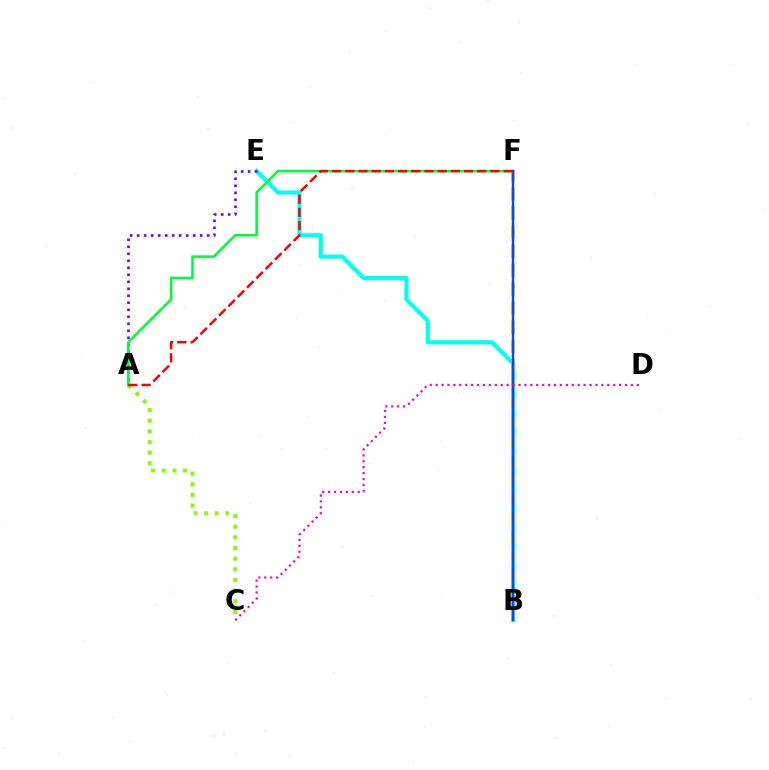{('B', 'E'): [{'color': '#00fff6', 'line_style': 'solid', 'thickness': 2.95}], ('A', 'E'): [{'color': '#7200ff', 'line_style': 'dotted', 'thickness': 1.9}], ('B', 'F'): [{'color': '#ffbd00', 'line_style': 'dashed', 'thickness': 2.59}, {'color': '#004bff', 'line_style': 'solid', 'thickness': 1.75}], ('A', 'C'): [{'color': '#84ff00', 'line_style': 'dotted', 'thickness': 2.89}], ('A', 'F'): [{'color': '#00ff39', 'line_style': 'solid', 'thickness': 1.87}, {'color': '#ff0000', 'line_style': 'dashed', 'thickness': 1.79}], ('C', 'D'): [{'color': '#ff00cf', 'line_style': 'dotted', 'thickness': 1.61}]}